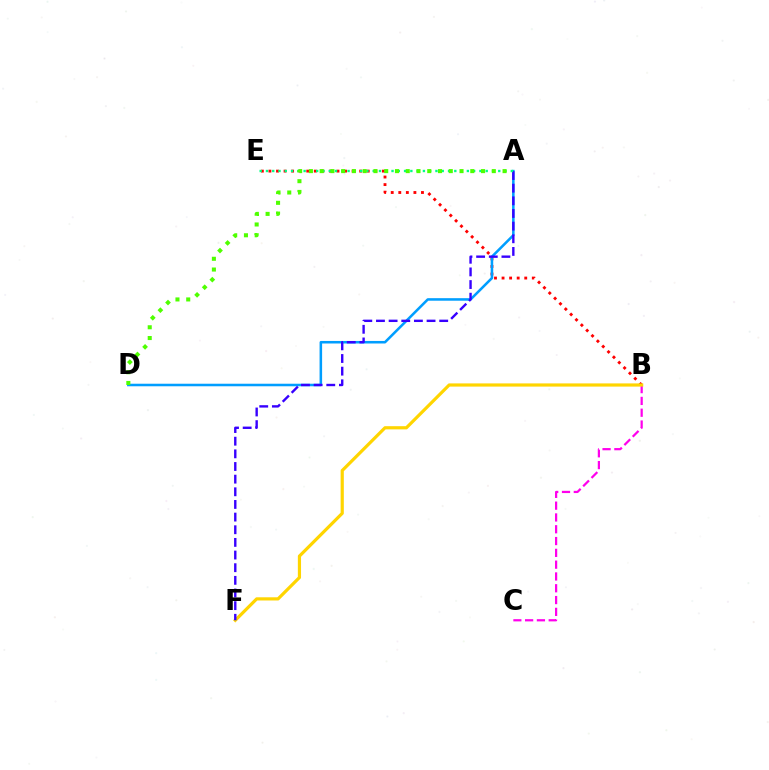{('B', 'E'): [{'color': '#ff0000', 'line_style': 'dotted', 'thickness': 2.05}], ('B', 'C'): [{'color': '#ff00ed', 'line_style': 'dashed', 'thickness': 1.6}], ('B', 'F'): [{'color': '#ffd500', 'line_style': 'solid', 'thickness': 2.3}], ('A', 'D'): [{'color': '#009eff', 'line_style': 'solid', 'thickness': 1.84}, {'color': '#4fff00', 'line_style': 'dotted', 'thickness': 2.92}], ('A', 'F'): [{'color': '#3700ff', 'line_style': 'dashed', 'thickness': 1.72}], ('A', 'E'): [{'color': '#00ff86', 'line_style': 'dotted', 'thickness': 1.71}]}